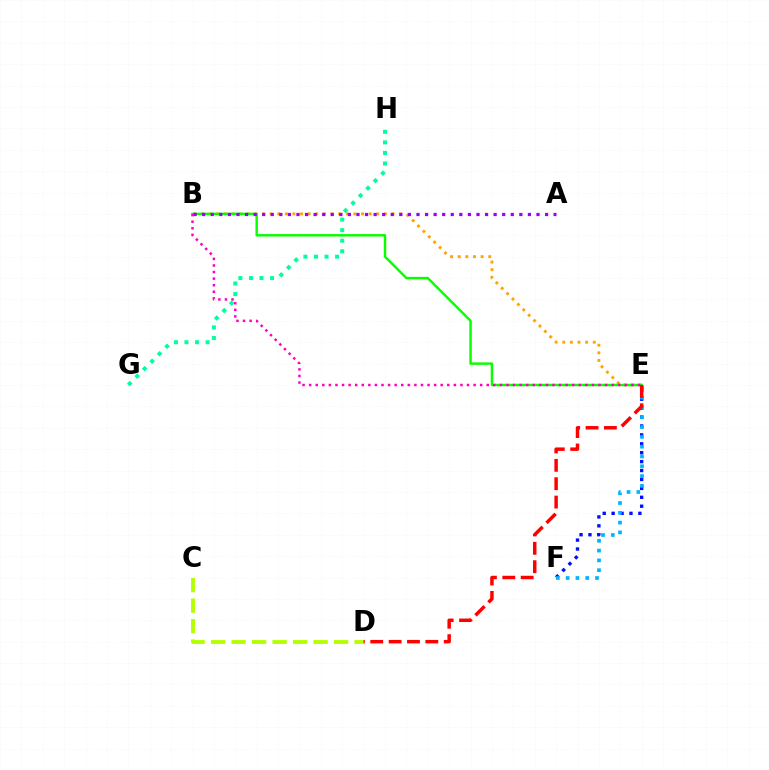{('E', 'F'): [{'color': '#0010ff', 'line_style': 'dotted', 'thickness': 2.42}, {'color': '#00b5ff', 'line_style': 'dotted', 'thickness': 2.66}], ('B', 'E'): [{'color': '#ffa500', 'line_style': 'dotted', 'thickness': 2.07}, {'color': '#08ff00', 'line_style': 'solid', 'thickness': 1.76}, {'color': '#ff00bd', 'line_style': 'dotted', 'thickness': 1.79}], ('C', 'D'): [{'color': '#b3ff00', 'line_style': 'dashed', 'thickness': 2.78}], ('G', 'H'): [{'color': '#00ff9d', 'line_style': 'dotted', 'thickness': 2.87}], ('D', 'E'): [{'color': '#ff0000', 'line_style': 'dashed', 'thickness': 2.5}], ('A', 'B'): [{'color': '#9b00ff', 'line_style': 'dotted', 'thickness': 2.33}]}